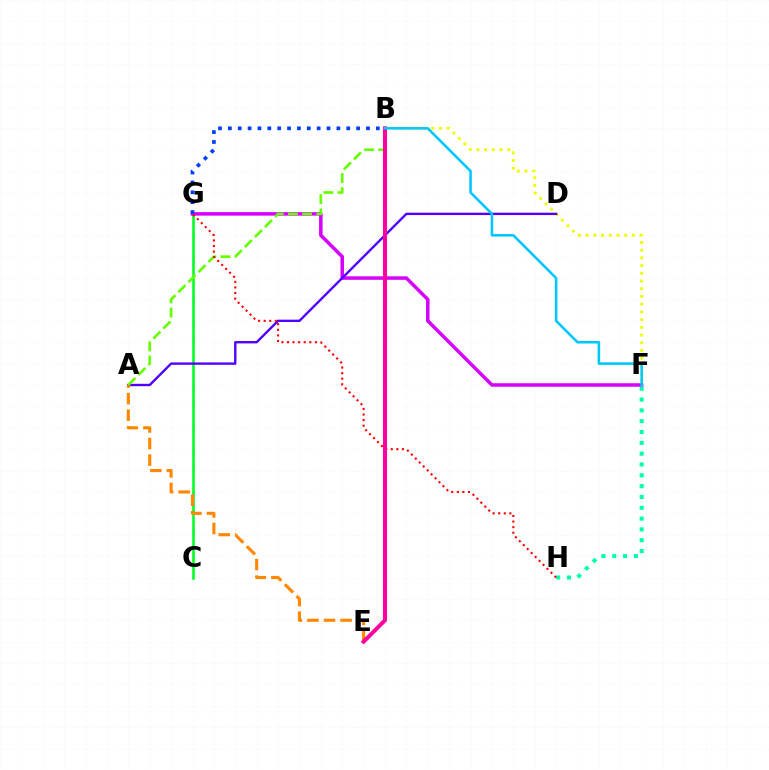{('C', 'G'): [{'color': '#00ff27', 'line_style': 'solid', 'thickness': 1.87}], ('F', 'G'): [{'color': '#d600ff', 'line_style': 'solid', 'thickness': 2.53}], ('B', 'F'): [{'color': '#eeff00', 'line_style': 'dotted', 'thickness': 2.1}, {'color': '#00c7ff', 'line_style': 'solid', 'thickness': 1.85}], ('A', 'D'): [{'color': '#4f00ff', 'line_style': 'solid', 'thickness': 1.71}], ('A', 'B'): [{'color': '#66ff00', 'line_style': 'dashed', 'thickness': 1.93}], ('F', 'H'): [{'color': '#00ffaf', 'line_style': 'dotted', 'thickness': 2.94}], ('B', 'G'): [{'color': '#003fff', 'line_style': 'dotted', 'thickness': 2.68}], ('G', 'H'): [{'color': '#ff0000', 'line_style': 'dotted', 'thickness': 1.52}], ('A', 'E'): [{'color': '#ff8800', 'line_style': 'dashed', 'thickness': 2.25}], ('B', 'E'): [{'color': '#ff00a0', 'line_style': 'solid', 'thickness': 2.9}]}